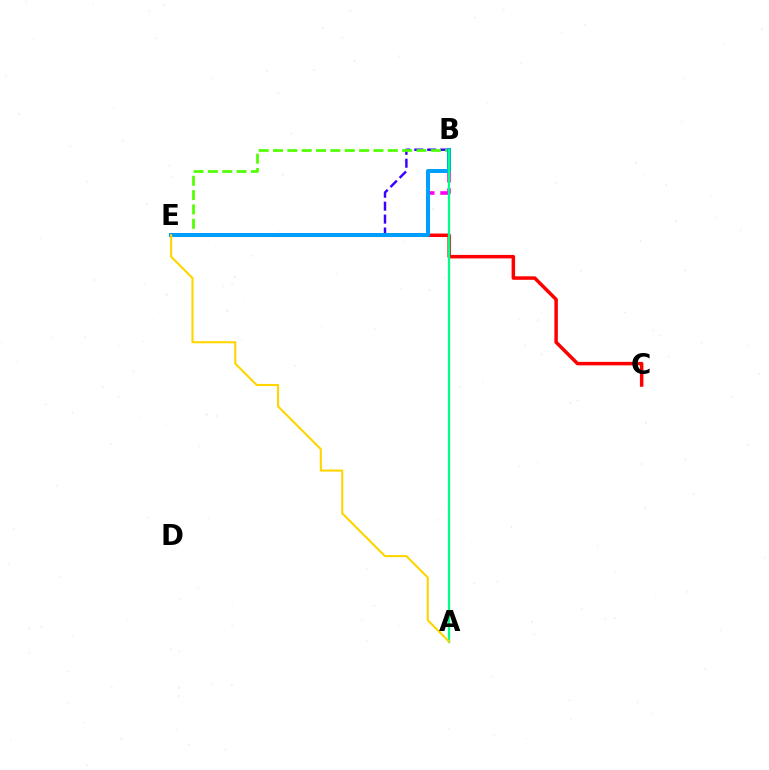{('B', 'E'): [{'color': '#ff00ed', 'line_style': 'dashed', 'thickness': 2.6}, {'color': '#3700ff', 'line_style': 'dashed', 'thickness': 1.76}, {'color': '#4fff00', 'line_style': 'dashed', 'thickness': 1.95}, {'color': '#009eff', 'line_style': 'solid', 'thickness': 2.86}], ('C', 'E'): [{'color': '#ff0000', 'line_style': 'solid', 'thickness': 2.52}], ('A', 'B'): [{'color': '#00ff86', 'line_style': 'solid', 'thickness': 1.64}], ('A', 'E'): [{'color': '#ffd500', 'line_style': 'solid', 'thickness': 1.51}]}